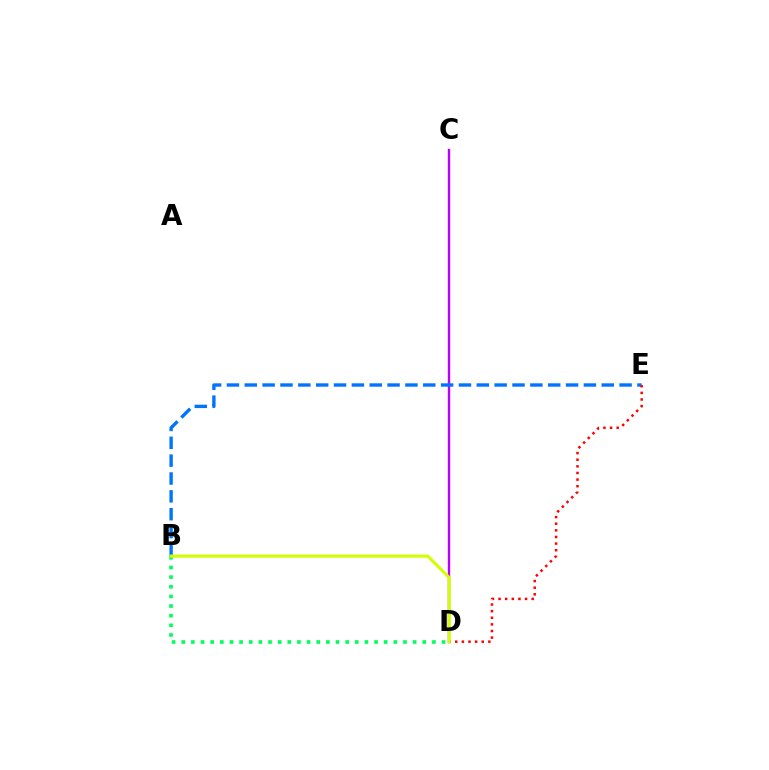{('C', 'D'): [{'color': '#b900ff', 'line_style': 'solid', 'thickness': 1.72}], ('B', 'E'): [{'color': '#0074ff', 'line_style': 'dashed', 'thickness': 2.42}], ('D', 'E'): [{'color': '#ff0000', 'line_style': 'dotted', 'thickness': 1.8}], ('B', 'D'): [{'color': '#00ff5c', 'line_style': 'dotted', 'thickness': 2.62}, {'color': '#d1ff00', 'line_style': 'solid', 'thickness': 2.21}]}